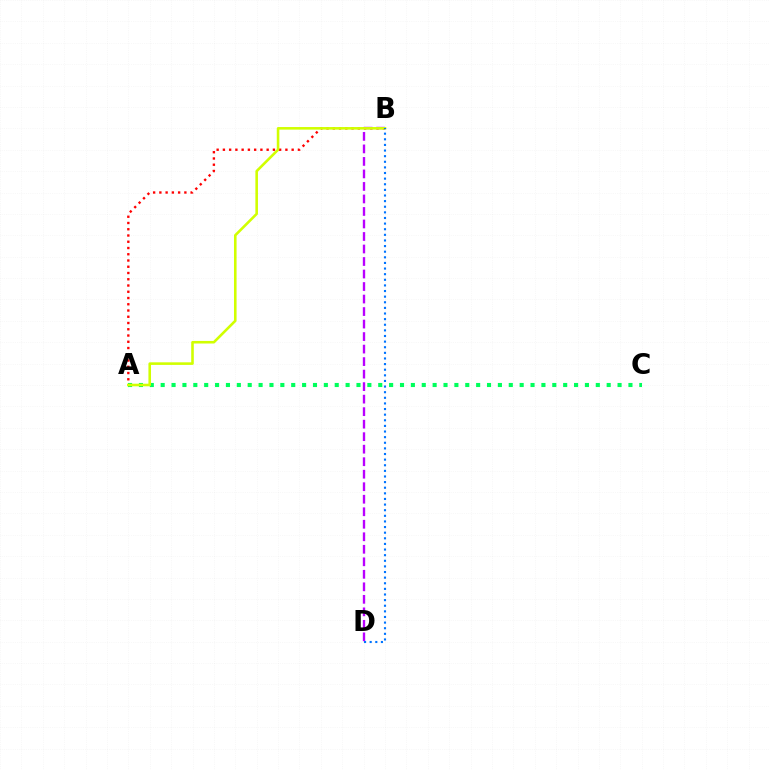{('A', 'B'): [{'color': '#ff0000', 'line_style': 'dotted', 'thickness': 1.7}, {'color': '#d1ff00', 'line_style': 'solid', 'thickness': 1.86}], ('A', 'C'): [{'color': '#00ff5c', 'line_style': 'dotted', 'thickness': 2.96}], ('B', 'D'): [{'color': '#b900ff', 'line_style': 'dashed', 'thickness': 1.7}, {'color': '#0074ff', 'line_style': 'dotted', 'thickness': 1.53}]}